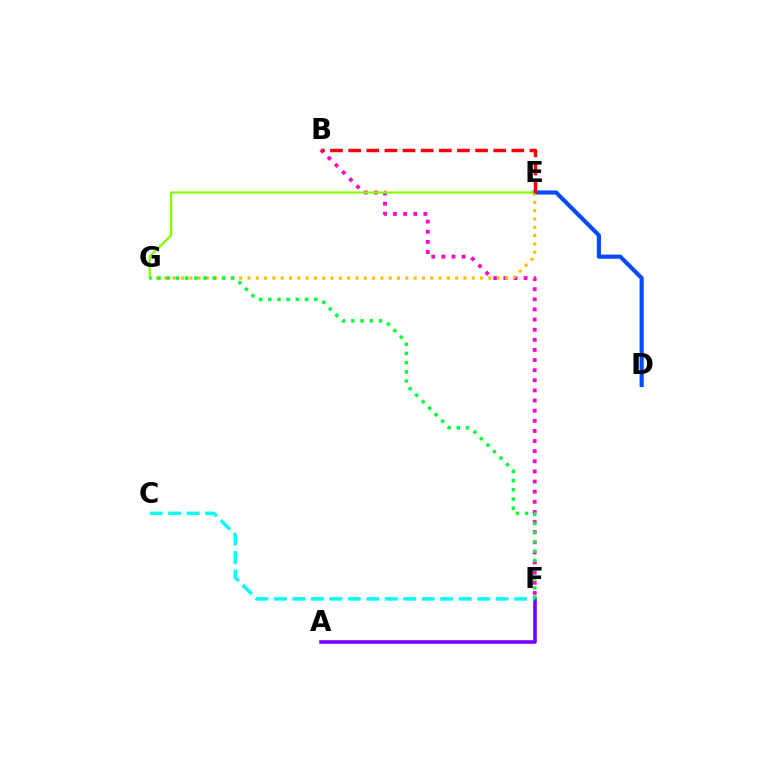{('A', 'F'): [{'color': '#7200ff', 'line_style': 'solid', 'thickness': 2.57}], ('D', 'E'): [{'color': '#004bff', 'line_style': 'solid', 'thickness': 2.97}], ('B', 'F'): [{'color': '#ff00cf', 'line_style': 'dotted', 'thickness': 2.75}], ('E', 'G'): [{'color': '#ffbd00', 'line_style': 'dotted', 'thickness': 2.26}, {'color': '#84ff00', 'line_style': 'solid', 'thickness': 1.62}], ('C', 'F'): [{'color': '#00fff6', 'line_style': 'dashed', 'thickness': 2.51}], ('F', 'G'): [{'color': '#00ff39', 'line_style': 'dotted', 'thickness': 2.5}], ('B', 'E'): [{'color': '#ff0000', 'line_style': 'dashed', 'thickness': 2.46}]}